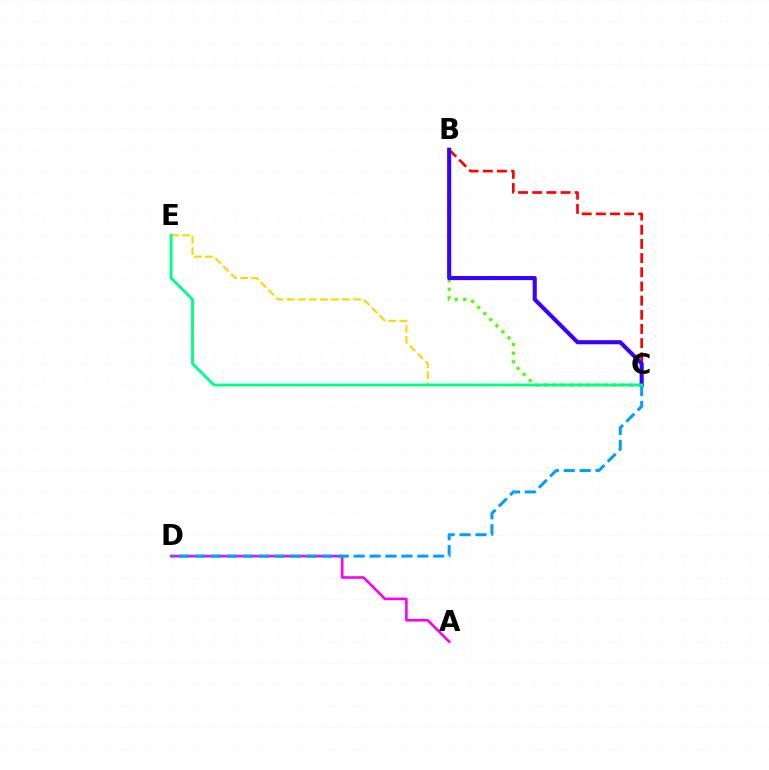{('B', 'C'): [{'color': '#ff0000', 'line_style': 'dashed', 'thickness': 1.92}, {'color': '#4fff00', 'line_style': 'dotted', 'thickness': 2.33}, {'color': '#3700ff', 'line_style': 'solid', 'thickness': 2.94}], ('A', 'D'): [{'color': '#ff00ed', 'line_style': 'solid', 'thickness': 1.87}], ('C', 'D'): [{'color': '#009eff', 'line_style': 'dashed', 'thickness': 2.16}], ('C', 'E'): [{'color': '#ffd500', 'line_style': 'dashed', 'thickness': 1.5}, {'color': '#00ff86', 'line_style': 'solid', 'thickness': 2.06}]}